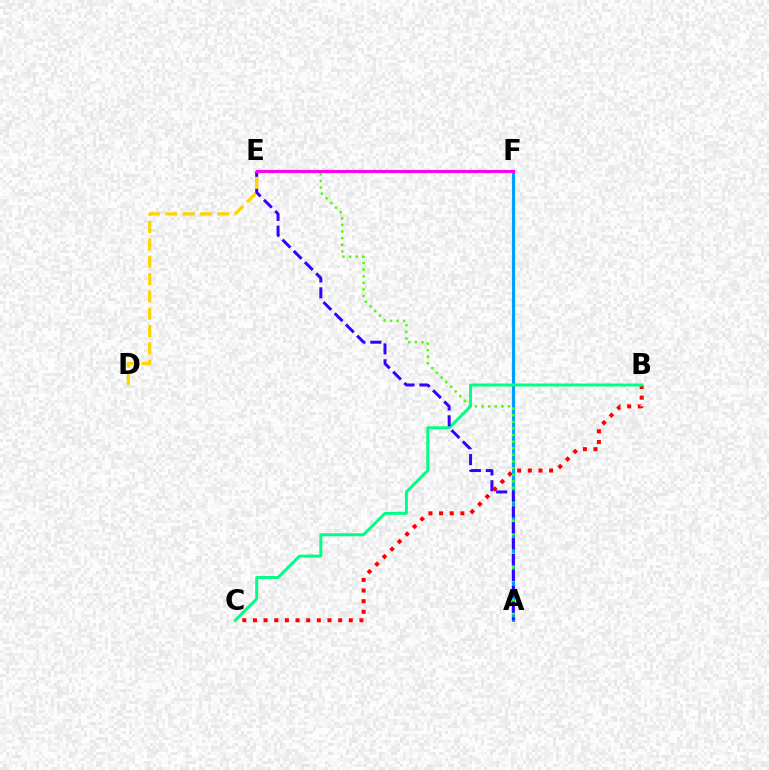{('A', 'F'): [{'color': '#009eff', 'line_style': 'solid', 'thickness': 2.27}], ('B', 'C'): [{'color': '#ff0000', 'line_style': 'dotted', 'thickness': 2.89}, {'color': '#00ff86', 'line_style': 'solid', 'thickness': 2.14}], ('A', 'E'): [{'color': '#4fff00', 'line_style': 'dotted', 'thickness': 1.8}, {'color': '#3700ff', 'line_style': 'dashed', 'thickness': 2.15}], ('D', 'E'): [{'color': '#ffd500', 'line_style': 'dashed', 'thickness': 2.35}], ('E', 'F'): [{'color': '#ff00ed', 'line_style': 'solid', 'thickness': 2.22}]}